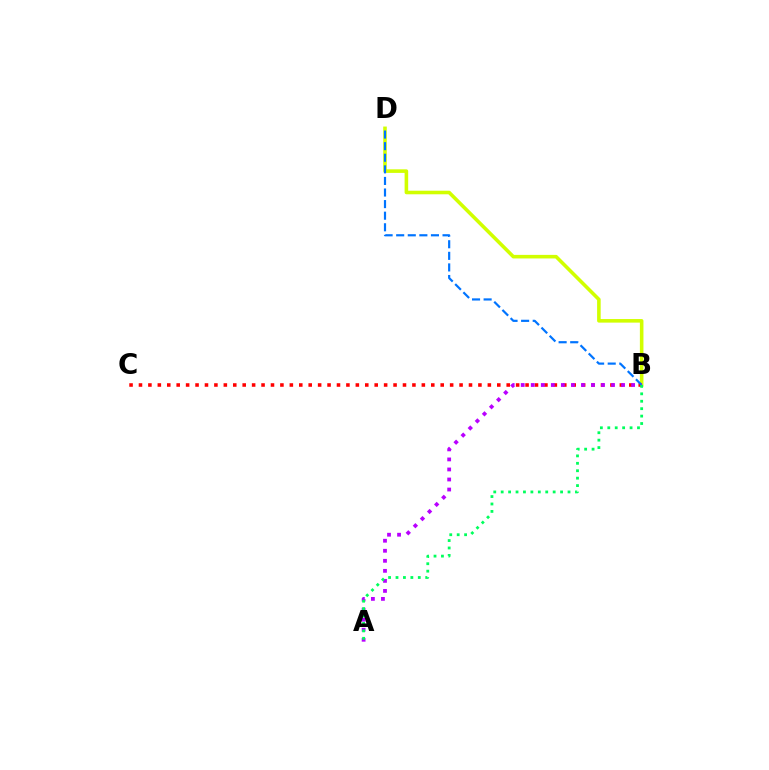{('B', 'D'): [{'color': '#d1ff00', 'line_style': 'solid', 'thickness': 2.57}, {'color': '#0074ff', 'line_style': 'dashed', 'thickness': 1.57}], ('B', 'C'): [{'color': '#ff0000', 'line_style': 'dotted', 'thickness': 2.56}], ('A', 'B'): [{'color': '#b900ff', 'line_style': 'dotted', 'thickness': 2.73}, {'color': '#00ff5c', 'line_style': 'dotted', 'thickness': 2.02}]}